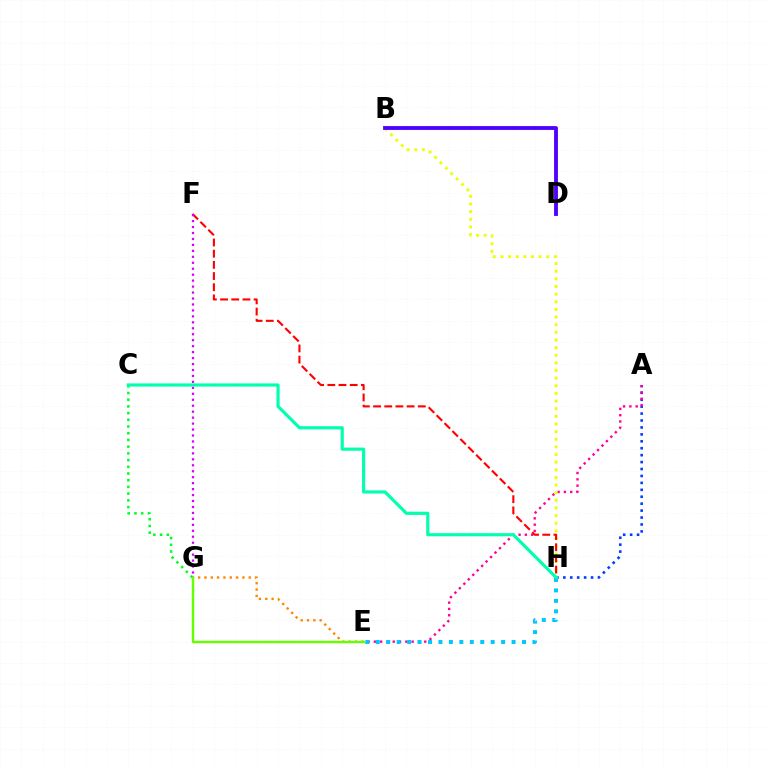{('A', 'H'): [{'color': '#003fff', 'line_style': 'dotted', 'thickness': 1.88}], ('A', 'E'): [{'color': '#ff00a0', 'line_style': 'dotted', 'thickness': 1.71}], ('B', 'H'): [{'color': '#eeff00', 'line_style': 'dotted', 'thickness': 2.08}], ('E', 'H'): [{'color': '#00c7ff', 'line_style': 'dotted', 'thickness': 2.84}], ('C', 'G'): [{'color': '#00ff27', 'line_style': 'dotted', 'thickness': 1.82}], ('F', 'H'): [{'color': '#ff0000', 'line_style': 'dashed', 'thickness': 1.52}], ('F', 'G'): [{'color': '#d600ff', 'line_style': 'dotted', 'thickness': 1.62}], ('E', 'G'): [{'color': '#ff8800', 'line_style': 'dotted', 'thickness': 1.72}, {'color': '#66ff00', 'line_style': 'solid', 'thickness': 1.75}], ('B', 'D'): [{'color': '#4f00ff', 'line_style': 'solid', 'thickness': 2.77}], ('C', 'H'): [{'color': '#00ffaf', 'line_style': 'solid', 'thickness': 2.28}]}